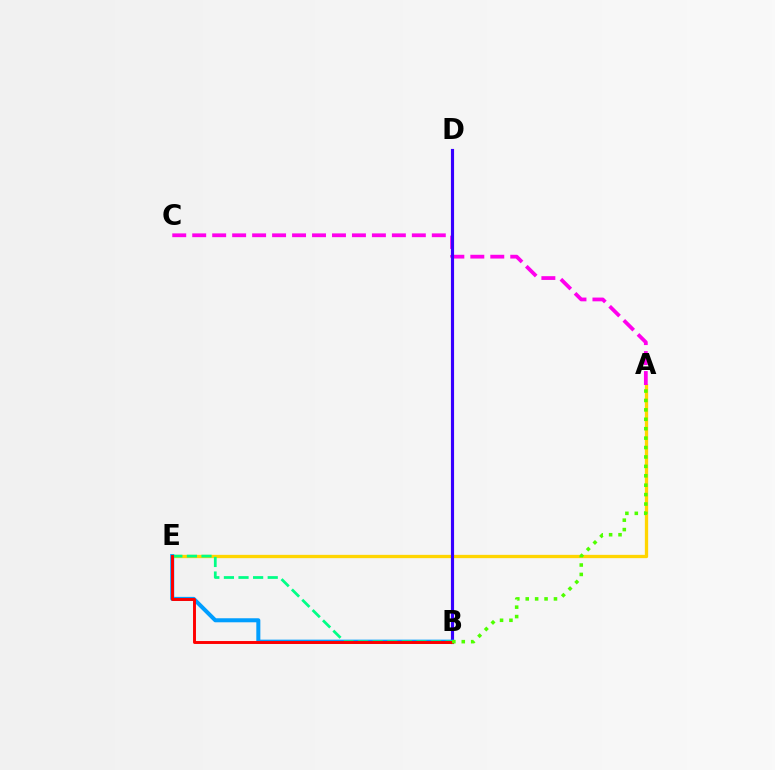{('A', 'E'): [{'color': '#ffd500', 'line_style': 'solid', 'thickness': 2.38}], ('A', 'C'): [{'color': '#ff00ed', 'line_style': 'dashed', 'thickness': 2.71}], ('B', 'D'): [{'color': '#3700ff', 'line_style': 'solid', 'thickness': 2.26}], ('B', 'E'): [{'color': '#009eff', 'line_style': 'solid', 'thickness': 2.9}, {'color': '#00ff86', 'line_style': 'dashed', 'thickness': 1.98}, {'color': '#ff0000', 'line_style': 'solid', 'thickness': 2.11}], ('A', 'B'): [{'color': '#4fff00', 'line_style': 'dotted', 'thickness': 2.56}]}